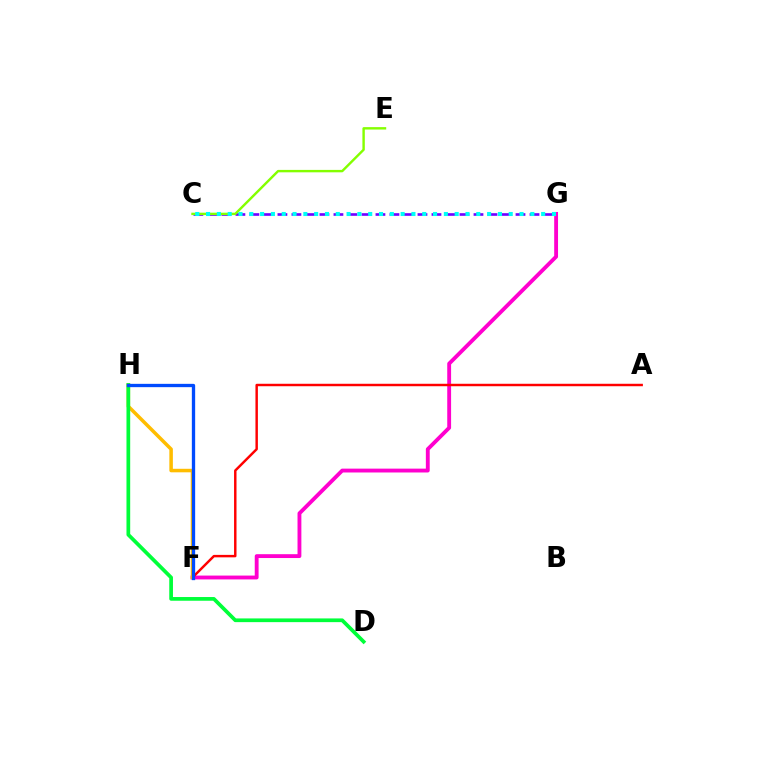{('F', 'G'): [{'color': '#ff00cf', 'line_style': 'solid', 'thickness': 2.77}], ('C', 'G'): [{'color': '#7200ff', 'line_style': 'dashed', 'thickness': 1.9}, {'color': '#00fff6', 'line_style': 'dotted', 'thickness': 2.94}], ('C', 'E'): [{'color': '#84ff00', 'line_style': 'solid', 'thickness': 1.74}], ('A', 'F'): [{'color': '#ff0000', 'line_style': 'solid', 'thickness': 1.77}], ('F', 'H'): [{'color': '#ffbd00', 'line_style': 'solid', 'thickness': 2.54}, {'color': '#004bff', 'line_style': 'solid', 'thickness': 2.38}], ('D', 'H'): [{'color': '#00ff39', 'line_style': 'solid', 'thickness': 2.68}]}